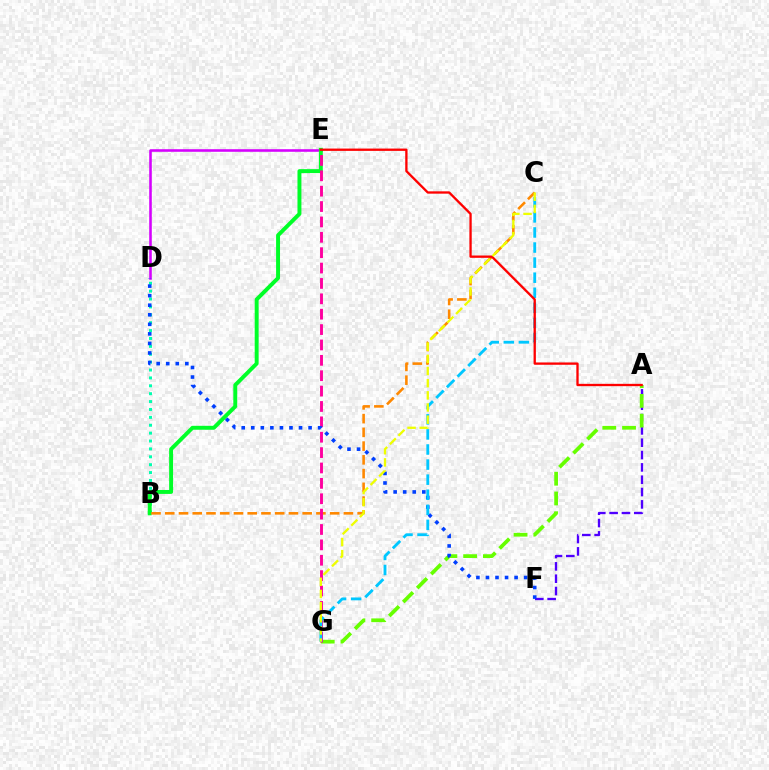{('B', 'D'): [{'color': '#00ffaf', 'line_style': 'dotted', 'thickness': 2.14}], ('D', 'E'): [{'color': '#d600ff', 'line_style': 'solid', 'thickness': 1.85}], ('B', 'E'): [{'color': '#00ff27', 'line_style': 'solid', 'thickness': 2.83}], ('B', 'C'): [{'color': '#ff8800', 'line_style': 'dashed', 'thickness': 1.87}], ('A', 'F'): [{'color': '#4f00ff', 'line_style': 'dashed', 'thickness': 1.68}], ('A', 'G'): [{'color': '#66ff00', 'line_style': 'dashed', 'thickness': 2.68}], ('E', 'G'): [{'color': '#ff00a0', 'line_style': 'dashed', 'thickness': 2.09}], ('D', 'F'): [{'color': '#003fff', 'line_style': 'dotted', 'thickness': 2.59}], ('C', 'G'): [{'color': '#00c7ff', 'line_style': 'dashed', 'thickness': 2.05}, {'color': '#eeff00', 'line_style': 'dashed', 'thickness': 1.65}], ('A', 'E'): [{'color': '#ff0000', 'line_style': 'solid', 'thickness': 1.67}]}